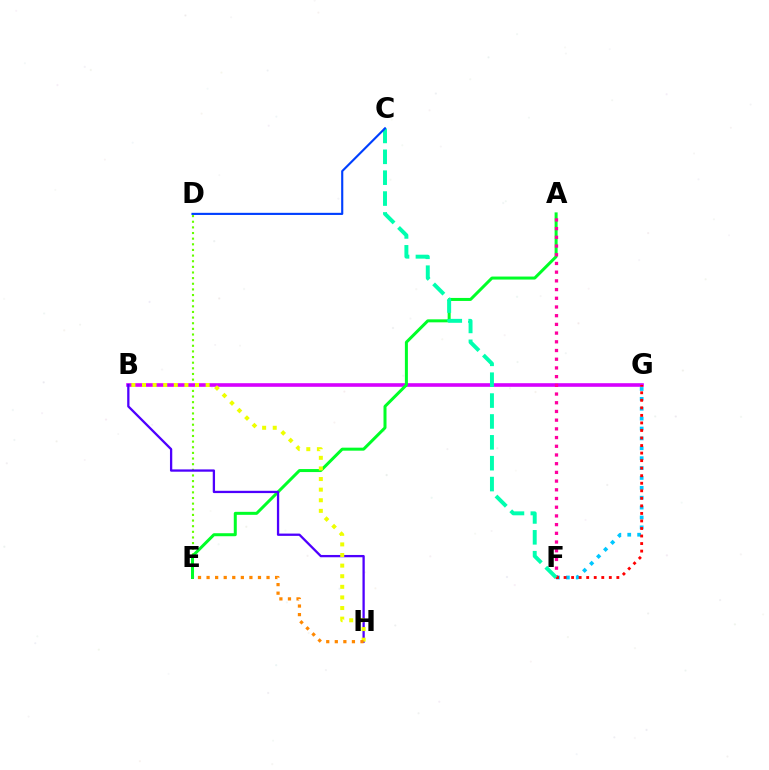{('D', 'E'): [{'color': '#66ff00', 'line_style': 'dotted', 'thickness': 1.53}], ('B', 'G'): [{'color': '#d600ff', 'line_style': 'solid', 'thickness': 2.6}], ('A', 'E'): [{'color': '#00ff27', 'line_style': 'solid', 'thickness': 2.16}], ('F', 'G'): [{'color': '#00c7ff', 'line_style': 'dotted', 'thickness': 2.69}, {'color': '#ff0000', 'line_style': 'dotted', 'thickness': 2.05}], ('A', 'F'): [{'color': '#ff00a0', 'line_style': 'dotted', 'thickness': 2.37}], ('C', 'F'): [{'color': '#00ffaf', 'line_style': 'dashed', 'thickness': 2.84}], ('B', 'H'): [{'color': '#4f00ff', 'line_style': 'solid', 'thickness': 1.65}, {'color': '#eeff00', 'line_style': 'dotted', 'thickness': 2.88}], ('E', 'H'): [{'color': '#ff8800', 'line_style': 'dotted', 'thickness': 2.33}], ('C', 'D'): [{'color': '#003fff', 'line_style': 'solid', 'thickness': 1.53}]}